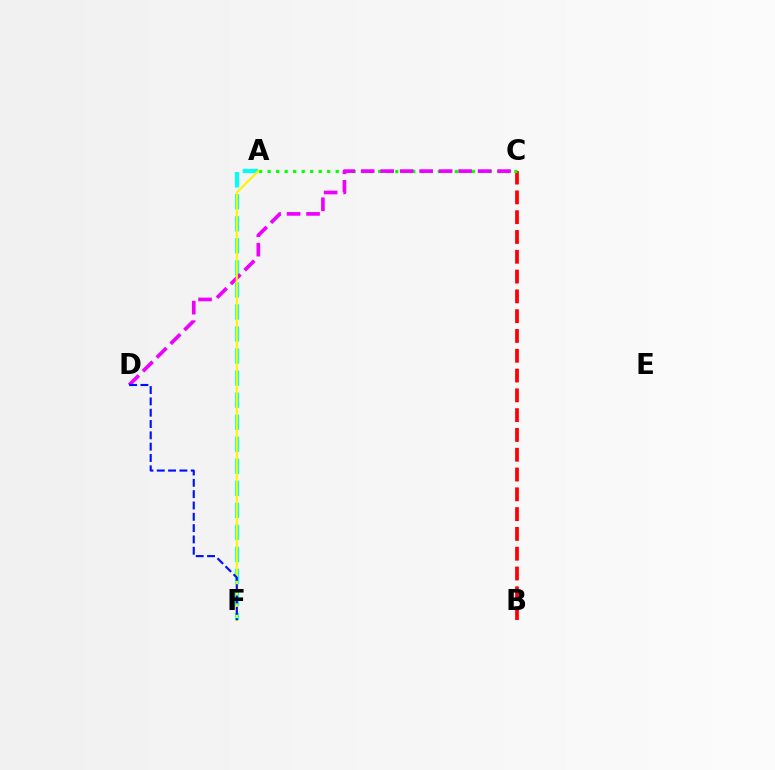{('B', 'C'): [{'color': '#ff0000', 'line_style': 'dashed', 'thickness': 2.69}], ('A', 'F'): [{'color': '#00fff6', 'line_style': 'dashed', 'thickness': 2.99}, {'color': '#fcf500', 'line_style': 'solid', 'thickness': 1.51}], ('A', 'C'): [{'color': '#08ff00', 'line_style': 'dotted', 'thickness': 2.31}], ('C', 'D'): [{'color': '#ee00ff', 'line_style': 'dashed', 'thickness': 2.65}], ('D', 'F'): [{'color': '#0010ff', 'line_style': 'dashed', 'thickness': 1.54}]}